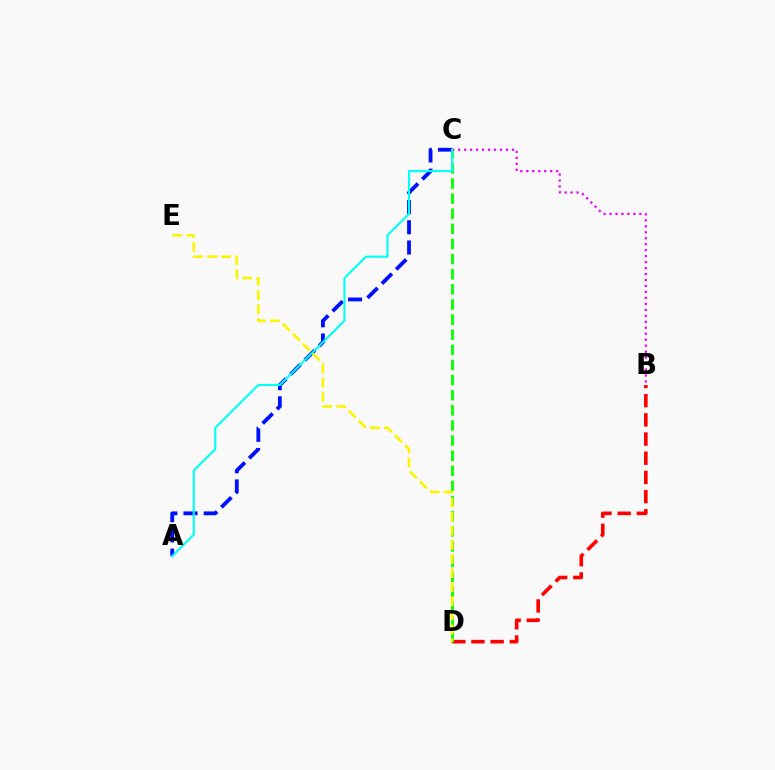{('A', 'C'): [{'color': '#0010ff', 'line_style': 'dashed', 'thickness': 2.74}, {'color': '#00fff6', 'line_style': 'solid', 'thickness': 1.51}], ('B', 'D'): [{'color': '#ff0000', 'line_style': 'dashed', 'thickness': 2.61}], ('C', 'D'): [{'color': '#08ff00', 'line_style': 'dashed', 'thickness': 2.05}], ('B', 'C'): [{'color': '#ee00ff', 'line_style': 'dotted', 'thickness': 1.62}], ('D', 'E'): [{'color': '#fcf500', 'line_style': 'dashed', 'thickness': 1.92}]}